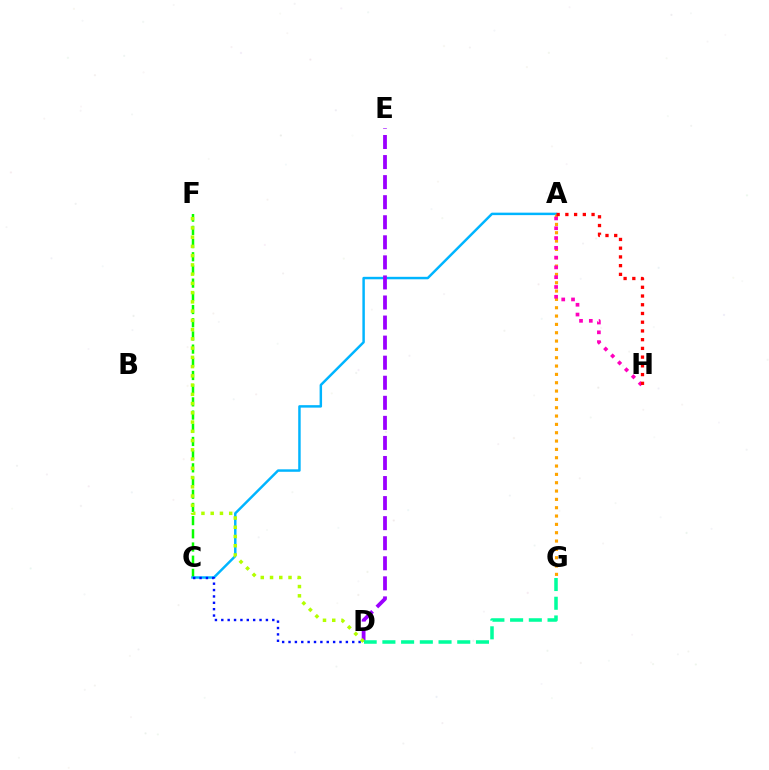{('C', 'F'): [{'color': '#08ff00', 'line_style': 'dashed', 'thickness': 1.79}], ('A', 'C'): [{'color': '#00b5ff', 'line_style': 'solid', 'thickness': 1.78}], ('D', 'E'): [{'color': '#9b00ff', 'line_style': 'dashed', 'thickness': 2.73}], ('C', 'D'): [{'color': '#0010ff', 'line_style': 'dotted', 'thickness': 1.73}], ('D', 'F'): [{'color': '#b3ff00', 'line_style': 'dotted', 'thickness': 2.51}], ('A', 'G'): [{'color': '#ffa500', 'line_style': 'dotted', 'thickness': 2.26}], ('A', 'H'): [{'color': '#ff00bd', 'line_style': 'dotted', 'thickness': 2.66}, {'color': '#ff0000', 'line_style': 'dotted', 'thickness': 2.37}], ('D', 'G'): [{'color': '#00ff9d', 'line_style': 'dashed', 'thickness': 2.54}]}